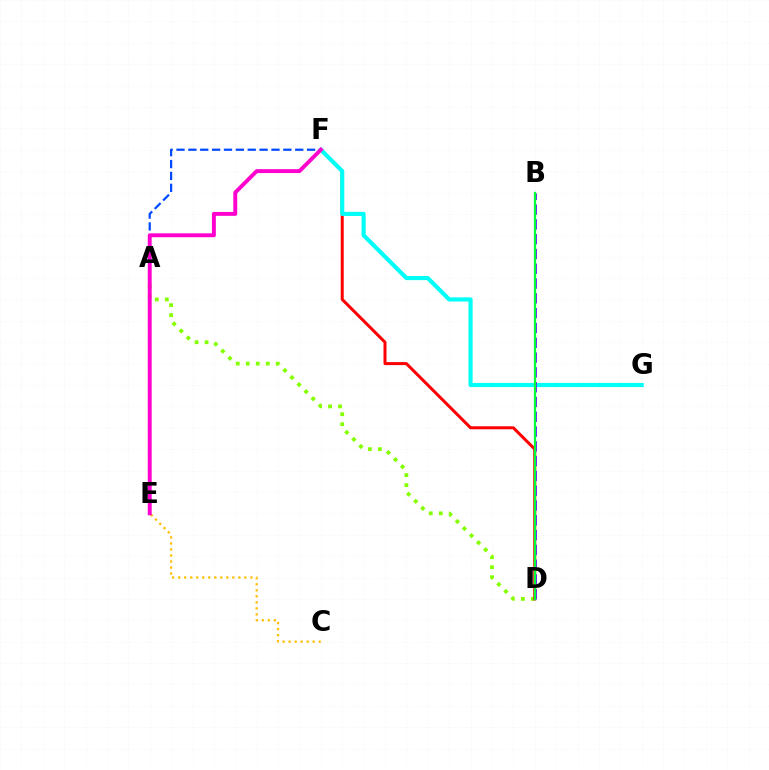{('A', 'D'): [{'color': '#84ff00', 'line_style': 'dotted', 'thickness': 2.72}], ('A', 'F'): [{'color': '#004bff', 'line_style': 'dashed', 'thickness': 1.61}], ('C', 'E'): [{'color': '#ffbd00', 'line_style': 'dotted', 'thickness': 1.64}], ('D', 'F'): [{'color': '#ff0000', 'line_style': 'solid', 'thickness': 2.17}], ('F', 'G'): [{'color': '#00fff6', 'line_style': 'solid', 'thickness': 2.97}], ('B', 'D'): [{'color': '#7200ff', 'line_style': 'dashed', 'thickness': 2.01}, {'color': '#00ff39', 'line_style': 'solid', 'thickness': 1.64}], ('E', 'F'): [{'color': '#ff00cf', 'line_style': 'solid', 'thickness': 2.81}]}